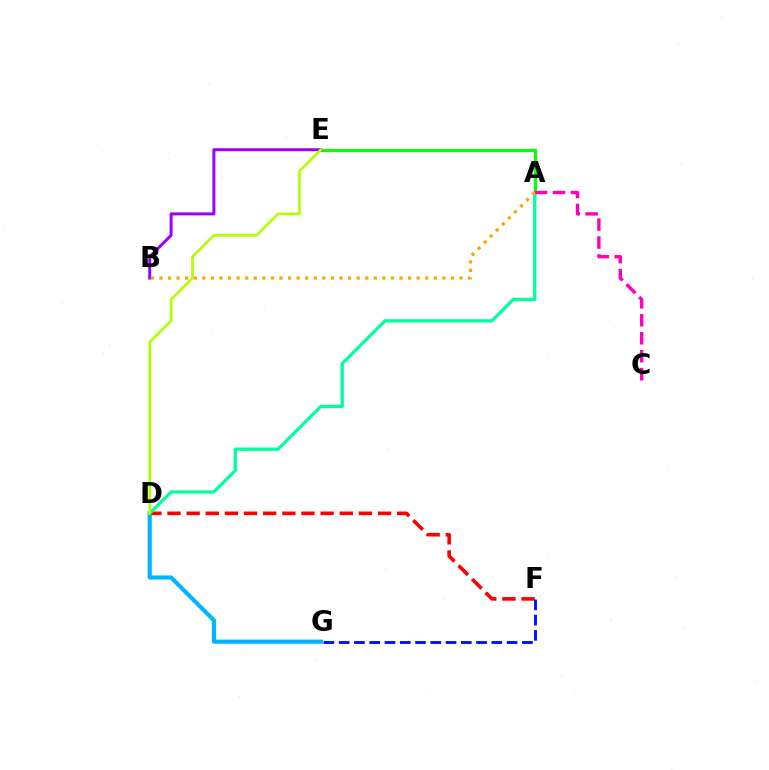{('A', 'E'): [{'color': '#08ff00', 'line_style': 'solid', 'thickness': 2.3}], ('D', 'G'): [{'color': '#00b5ff', 'line_style': 'solid', 'thickness': 2.98}], ('D', 'F'): [{'color': '#ff0000', 'line_style': 'dashed', 'thickness': 2.6}], ('A', 'D'): [{'color': '#00ff9d', 'line_style': 'solid', 'thickness': 2.35}], ('B', 'E'): [{'color': '#9b00ff', 'line_style': 'solid', 'thickness': 2.16}], ('A', 'C'): [{'color': '#ff00bd', 'line_style': 'dashed', 'thickness': 2.44}], ('D', 'E'): [{'color': '#b3ff00', 'line_style': 'solid', 'thickness': 1.92}], ('F', 'G'): [{'color': '#0010ff', 'line_style': 'dashed', 'thickness': 2.07}], ('A', 'B'): [{'color': '#ffa500', 'line_style': 'dotted', 'thickness': 2.33}]}